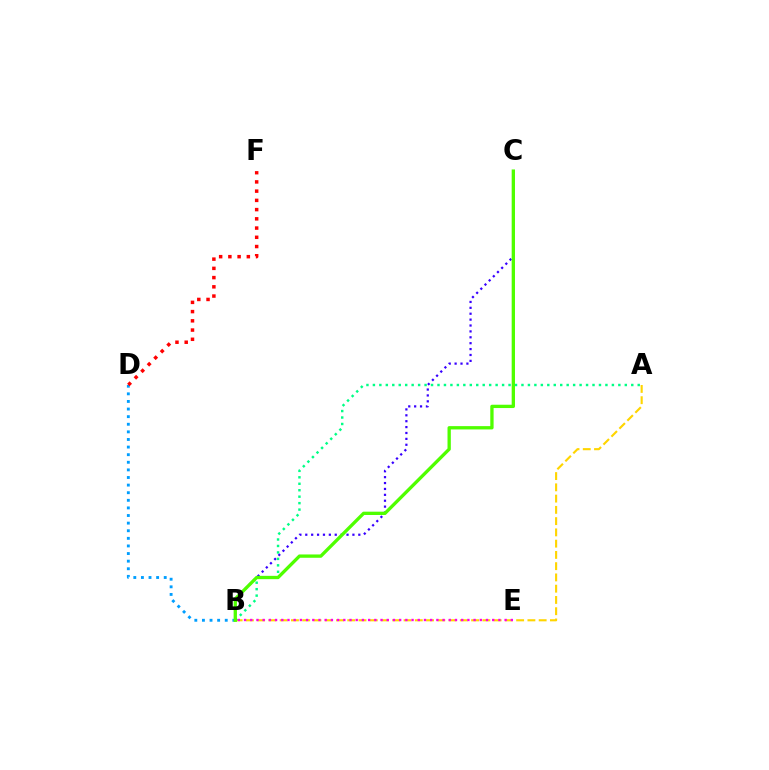{('A', 'B'): [{'color': '#ffd500', 'line_style': 'dashed', 'thickness': 1.53}, {'color': '#00ff86', 'line_style': 'dotted', 'thickness': 1.75}], ('B', 'D'): [{'color': '#009eff', 'line_style': 'dotted', 'thickness': 2.07}], ('D', 'F'): [{'color': '#ff0000', 'line_style': 'dotted', 'thickness': 2.51}], ('B', 'C'): [{'color': '#3700ff', 'line_style': 'dotted', 'thickness': 1.6}, {'color': '#4fff00', 'line_style': 'solid', 'thickness': 2.39}], ('B', 'E'): [{'color': '#ff00ed', 'line_style': 'dotted', 'thickness': 1.69}]}